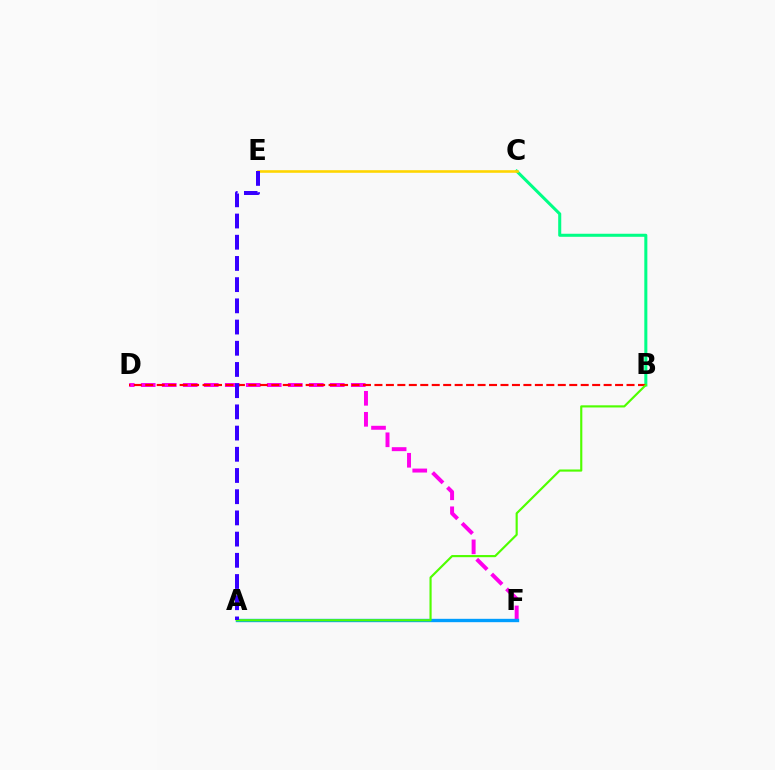{('B', 'C'): [{'color': '#00ff86', 'line_style': 'solid', 'thickness': 2.19}], ('D', 'F'): [{'color': '#ff00ed', 'line_style': 'dashed', 'thickness': 2.85}], ('C', 'E'): [{'color': '#ffd500', 'line_style': 'solid', 'thickness': 1.87}], ('A', 'F'): [{'color': '#009eff', 'line_style': 'solid', 'thickness': 2.42}], ('B', 'D'): [{'color': '#ff0000', 'line_style': 'dashed', 'thickness': 1.56}], ('A', 'B'): [{'color': '#4fff00', 'line_style': 'solid', 'thickness': 1.55}], ('A', 'E'): [{'color': '#3700ff', 'line_style': 'dashed', 'thickness': 2.88}]}